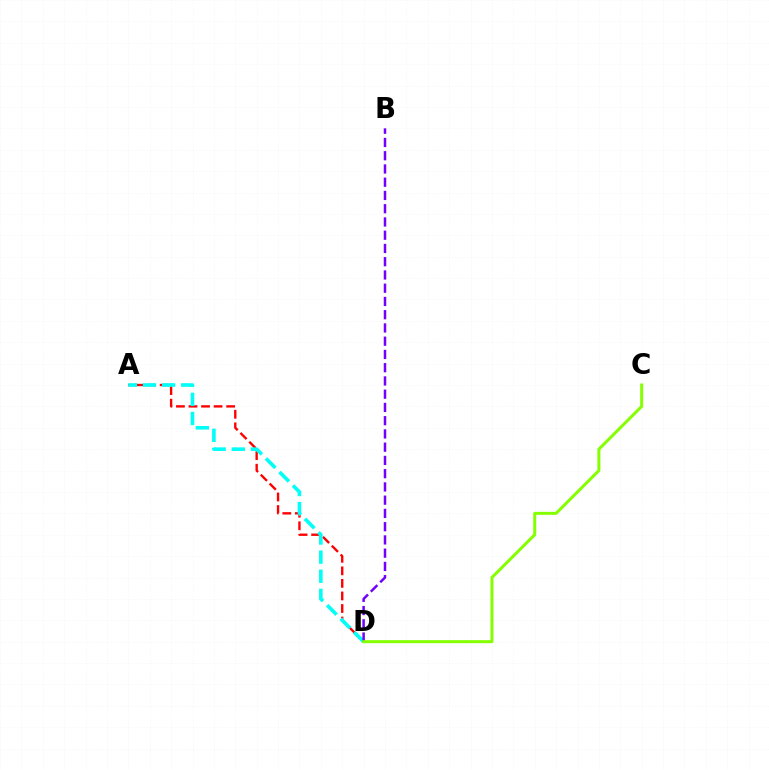{('A', 'D'): [{'color': '#ff0000', 'line_style': 'dashed', 'thickness': 1.7}, {'color': '#00fff6', 'line_style': 'dashed', 'thickness': 2.6}], ('B', 'D'): [{'color': '#7200ff', 'line_style': 'dashed', 'thickness': 1.8}], ('C', 'D'): [{'color': '#84ff00', 'line_style': 'solid', 'thickness': 2.16}]}